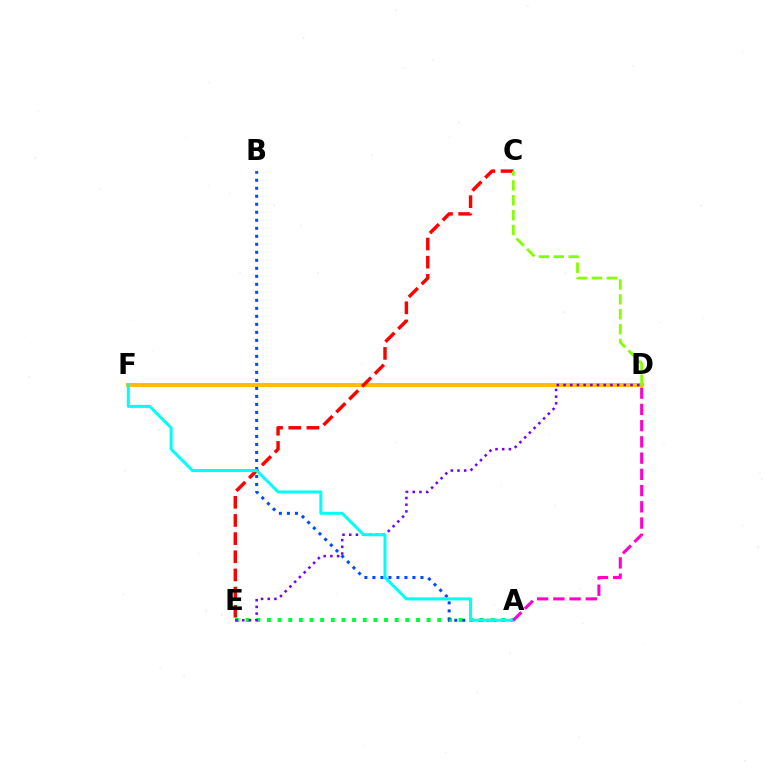{('A', 'E'): [{'color': '#00ff39', 'line_style': 'dotted', 'thickness': 2.89}], ('D', 'F'): [{'color': '#ffbd00', 'line_style': 'solid', 'thickness': 2.89}], ('D', 'E'): [{'color': '#7200ff', 'line_style': 'dotted', 'thickness': 1.82}], ('C', 'E'): [{'color': '#ff0000', 'line_style': 'dashed', 'thickness': 2.47}], ('A', 'B'): [{'color': '#004bff', 'line_style': 'dotted', 'thickness': 2.18}], ('C', 'D'): [{'color': '#84ff00', 'line_style': 'dashed', 'thickness': 2.02}], ('A', 'F'): [{'color': '#00fff6', 'line_style': 'solid', 'thickness': 2.17}], ('A', 'D'): [{'color': '#ff00cf', 'line_style': 'dashed', 'thickness': 2.21}]}